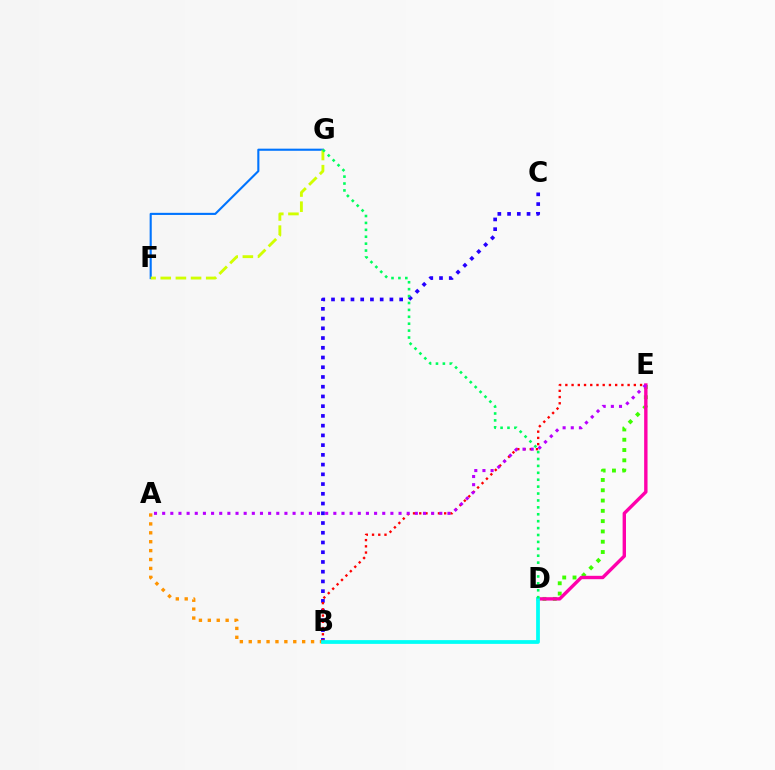{('F', 'G'): [{'color': '#0074ff', 'line_style': 'solid', 'thickness': 1.52}, {'color': '#d1ff00', 'line_style': 'dashed', 'thickness': 2.06}], ('A', 'B'): [{'color': '#ff9400', 'line_style': 'dotted', 'thickness': 2.42}], ('D', 'E'): [{'color': '#3dff00', 'line_style': 'dotted', 'thickness': 2.8}, {'color': '#ff00ac', 'line_style': 'solid', 'thickness': 2.44}], ('B', 'C'): [{'color': '#2500ff', 'line_style': 'dotted', 'thickness': 2.65}], ('B', 'E'): [{'color': '#ff0000', 'line_style': 'dotted', 'thickness': 1.69}], ('A', 'E'): [{'color': '#b900ff', 'line_style': 'dotted', 'thickness': 2.21}], ('B', 'D'): [{'color': '#00fff6', 'line_style': 'solid', 'thickness': 2.71}], ('D', 'G'): [{'color': '#00ff5c', 'line_style': 'dotted', 'thickness': 1.88}]}